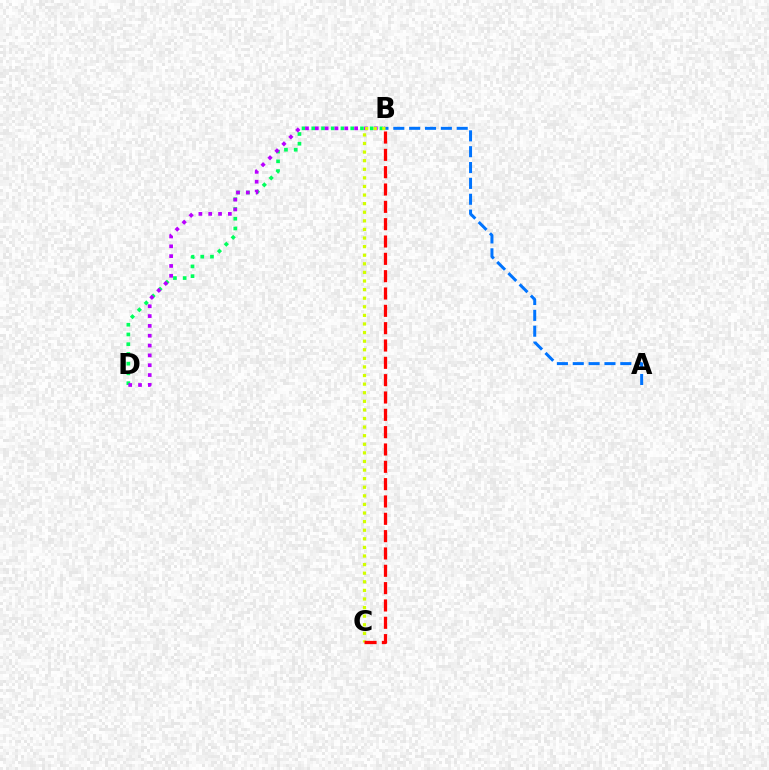{('A', 'B'): [{'color': '#0074ff', 'line_style': 'dashed', 'thickness': 2.15}], ('B', 'D'): [{'color': '#00ff5c', 'line_style': 'dotted', 'thickness': 2.65}, {'color': '#b900ff', 'line_style': 'dotted', 'thickness': 2.67}], ('B', 'C'): [{'color': '#d1ff00', 'line_style': 'dotted', 'thickness': 2.33}, {'color': '#ff0000', 'line_style': 'dashed', 'thickness': 2.35}]}